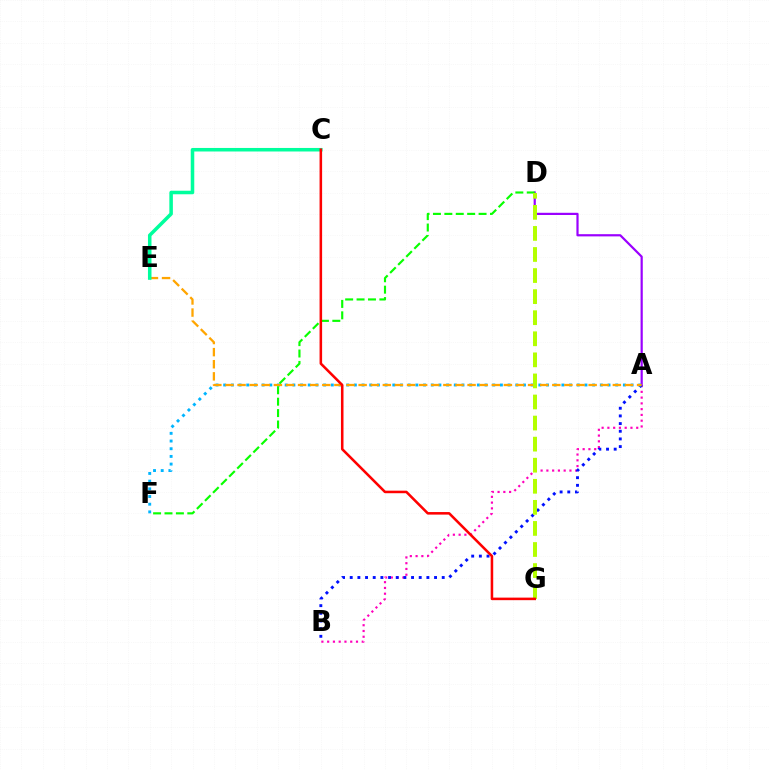{('A', 'B'): [{'color': '#ff00bd', 'line_style': 'dotted', 'thickness': 1.57}, {'color': '#0010ff', 'line_style': 'dotted', 'thickness': 2.08}], ('A', 'D'): [{'color': '#9b00ff', 'line_style': 'solid', 'thickness': 1.59}], ('A', 'F'): [{'color': '#00b5ff', 'line_style': 'dotted', 'thickness': 2.09}], ('A', 'E'): [{'color': '#ffa500', 'line_style': 'dashed', 'thickness': 1.64}], ('D', 'F'): [{'color': '#08ff00', 'line_style': 'dashed', 'thickness': 1.55}], ('D', 'G'): [{'color': '#b3ff00', 'line_style': 'dashed', 'thickness': 2.86}], ('C', 'E'): [{'color': '#00ff9d', 'line_style': 'solid', 'thickness': 2.54}], ('C', 'G'): [{'color': '#ff0000', 'line_style': 'solid', 'thickness': 1.83}]}